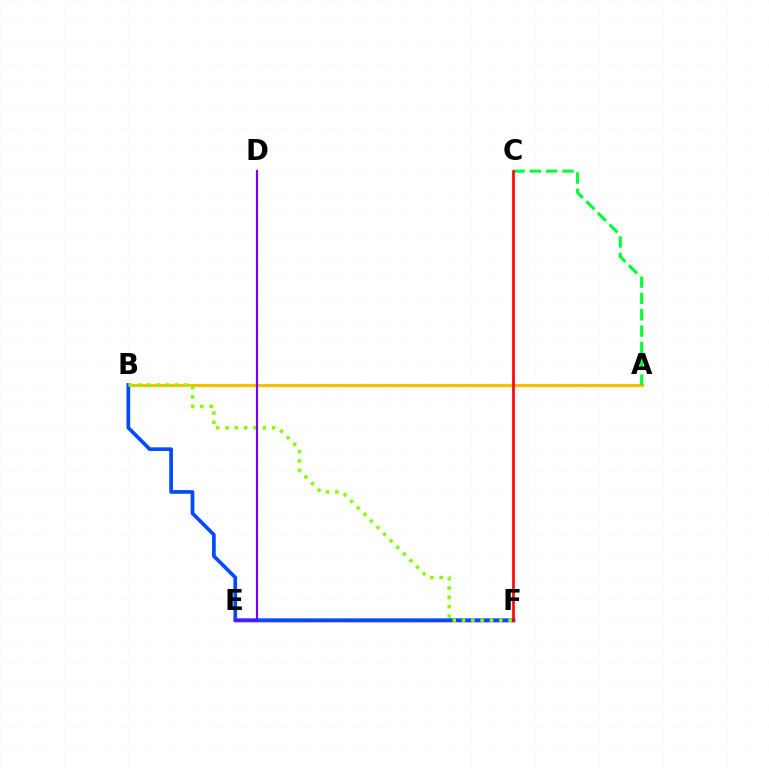{('E', 'F'): [{'color': '#00fff6', 'line_style': 'dashed', 'thickness': 2.34}, {'color': '#ff00cf', 'line_style': 'solid', 'thickness': 2.5}], ('A', 'B'): [{'color': '#ffbd00', 'line_style': 'solid', 'thickness': 2.31}], ('A', 'C'): [{'color': '#00ff39', 'line_style': 'dashed', 'thickness': 2.22}], ('B', 'F'): [{'color': '#004bff', 'line_style': 'solid', 'thickness': 2.66}, {'color': '#84ff00', 'line_style': 'dotted', 'thickness': 2.53}], ('D', 'E'): [{'color': '#7200ff', 'line_style': 'solid', 'thickness': 1.57}], ('C', 'F'): [{'color': '#ff0000', 'line_style': 'solid', 'thickness': 1.9}]}